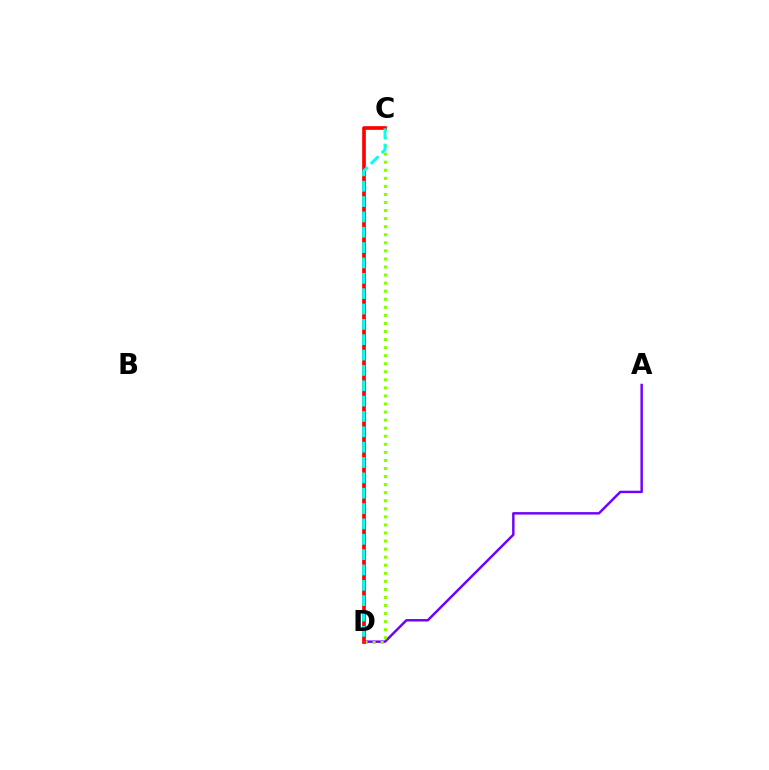{('A', 'D'): [{'color': '#7200ff', 'line_style': 'solid', 'thickness': 1.77}], ('C', 'D'): [{'color': '#84ff00', 'line_style': 'dotted', 'thickness': 2.19}, {'color': '#ff0000', 'line_style': 'solid', 'thickness': 2.63}, {'color': '#00fff6', 'line_style': 'dashed', 'thickness': 2.09}]}